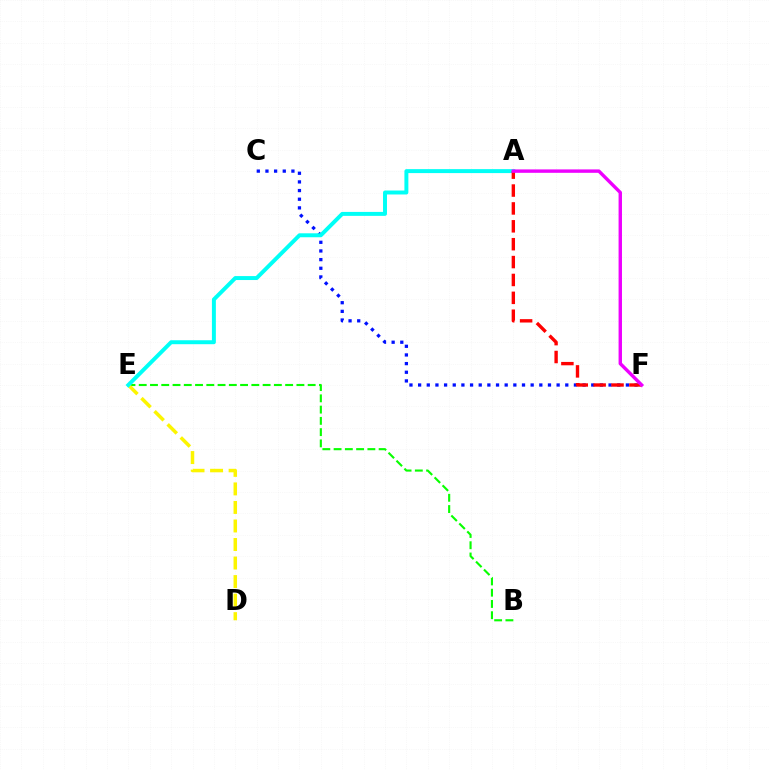{('B', 'E'): [{'color': '#08ff00', 'line_style': 'dashed', 'thickness': 1.53}], ('D', 'E'): [{'color': '#fcf500', 'line_style': 'dashed', 'thickness': 2.52}], ('C', 'F'): [{'color': '#0010ff', 'line_style': 'dotted', 'thickness': 2.35}], ('A', 'E'): [{'color': '#00fff6', 'line_style': 'solid', 'thickness': 2.85}], ('A', 'F'): [{'color': '#ff0000', 'line_style': 'dashed', 'thickness': 2.43}, {'color': '#ee00ff', 'line_style': 'solid', 'thickness': 2.45}]}